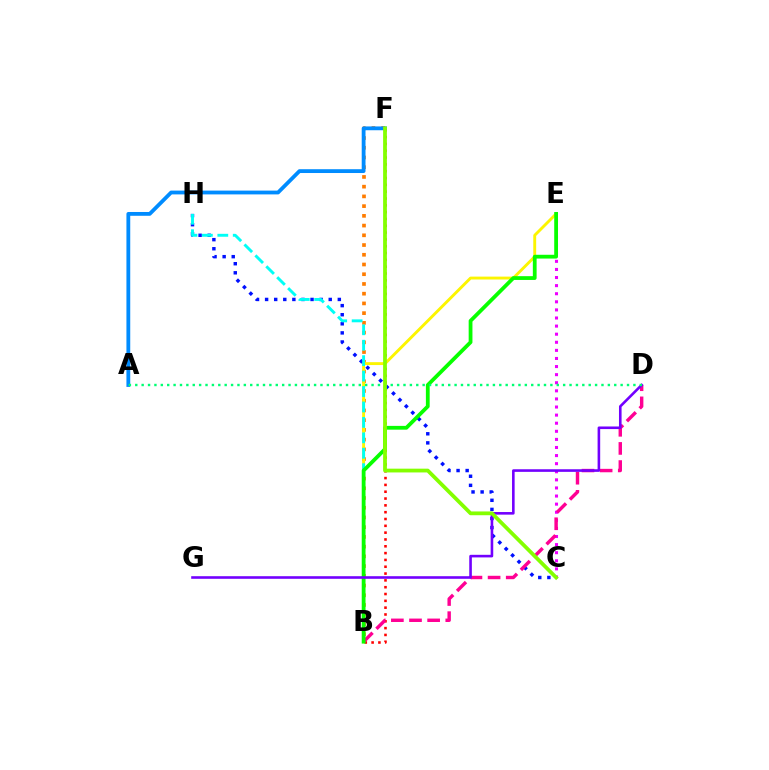{('B', 'F'): [{'color': '#ff0000', 'line_style': 'dotted', 'thickness': 1.85}, {'color': '#ff7c00', 'line_style': 'dotted', 'thickness': 2.64}], ('B', 'E'): [{'color': '#fcf500', 'line_style': 'solid', 'thickness': 2.08}, {'color': '#08ff00', 'line_style': 'solid', 'thickness': 2.72}], ('C', 'H'): [{'color': '#0010ff', 'line_style': 'dotted', 'thickness': 2.47}], ('A', 'F'): [{'color': '#008cff', 'line_style': 'solid', 'thickness': 2.74}], ('B', 'H'): [{'color': '#00fff6', 'line_style': 'dashed', 'thickness': 2.1}], ('C', 'E'): [{'color': '#ee00ff', 'line_style': 'dotted', 'thickness': 2.2}], ('B', 'D'): [{'color': '#ff0094', 'line_style': 'dashed', 'thickness': 2.46}], ('D', 'G'): [{'color': '#7200ff', 'line_style': 'solid', 'thickness': 1.87}], ('A', 'D'): [{'color': '#00ff74', 'line_style': 'dotted', 'thickness': 1.74}], ('C', 'F'): [{'color': '#84ff00', 'line_style': 'solid', 'thickness': 2.72}]}